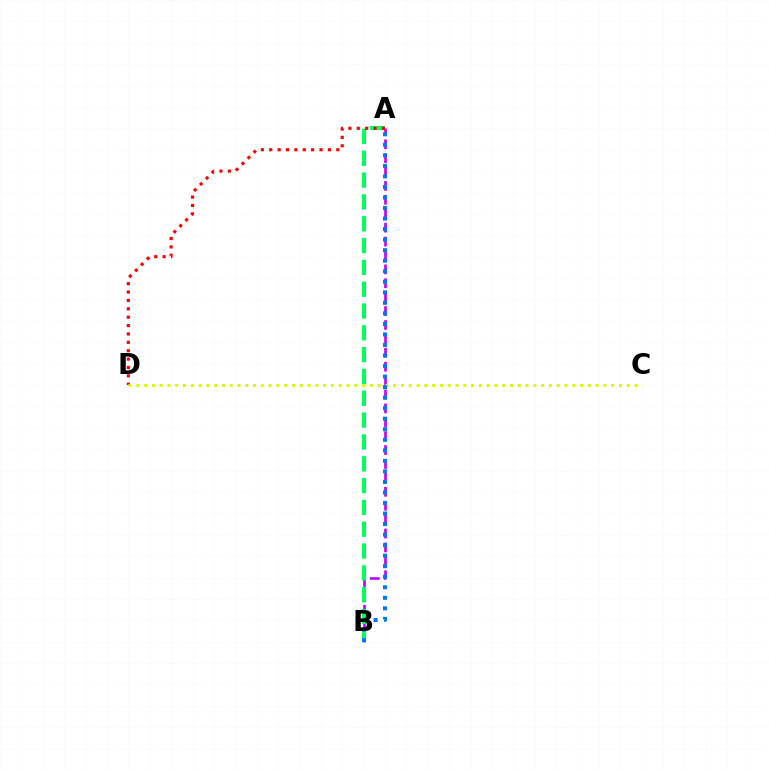{('A', 'B'): [{'color': '#b900ff', 'line_style': 'dashed', 'thickness': 1.89}, {'color': '#00ff5c', 'line_style': 'dashed', 'thickness': 2.96}, {'color': '#0074ff', 'line_style': 'dotted', 'thickness': 2.86}], ('A', 'D'): [{'color': '#ff0000', 'line_style': 'dotted', 'thickness': 2.28}], ('C', 'D'): [{'color': '#d1ff00', 'line_style': 'dotted', 'thickness': 2.12}]}